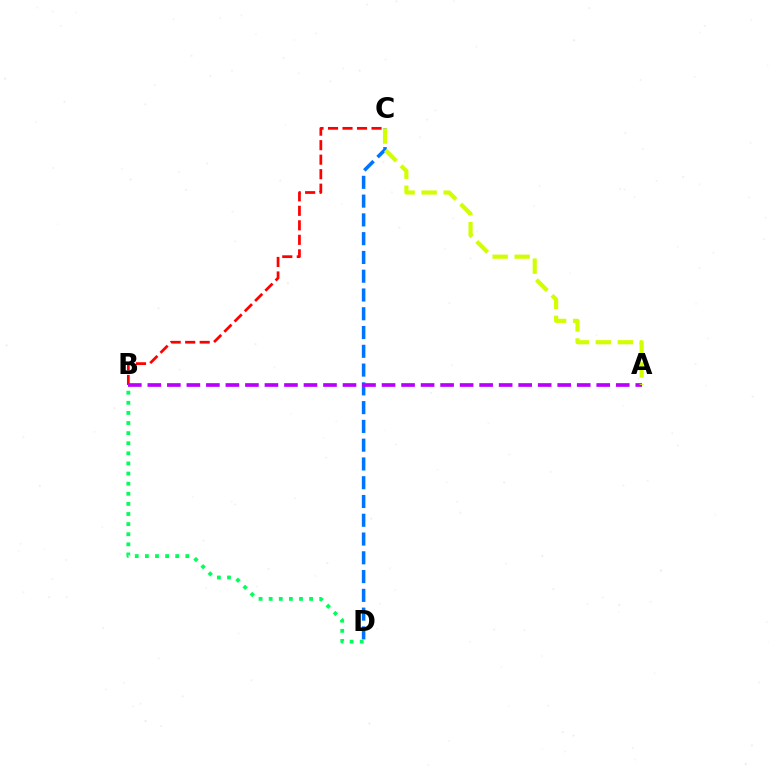{('C', 'D'): [{'color': '#0074ff', 'line_style': 'dashed', 'thickness': 2.55}], ('B', 'C'): [{'color': '#ff0000', 'line_style': 'dashed', 'thickness': 1.97}], ('A', 'B'): [{'color': '#b900ff', 'line_style': 'dashed', 'thickness': 2.65}], ('B', 'D'): [{'color': '#00ff5c', 'line_style': 'dotted', 'thickness': 2.75}], ('A', 'C'): [{'color': '#d1ff00', 'line_style': 'dashed', 'thickness': 2.99}]}